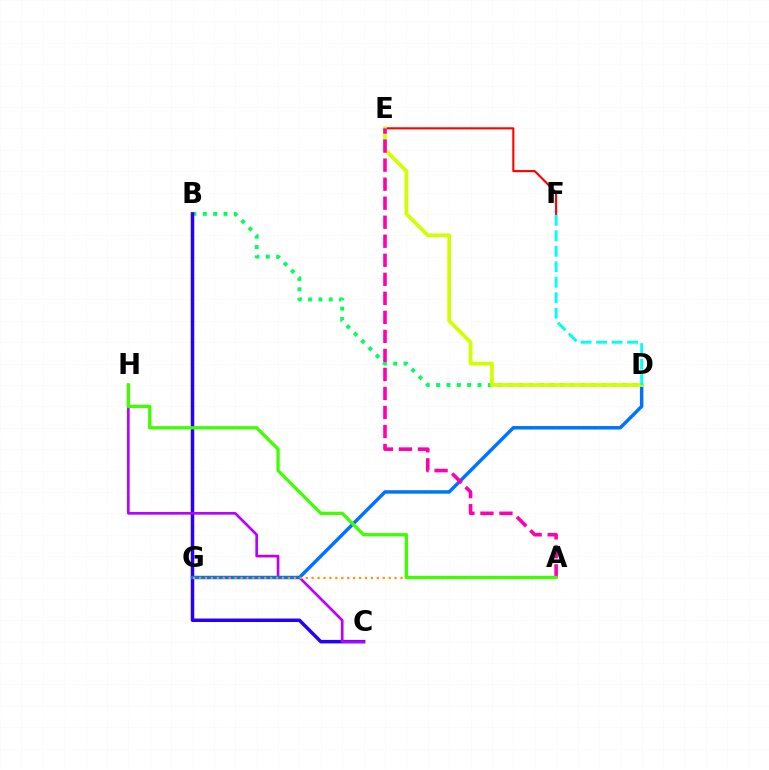{('B', 'D'): [{'color': '#00ff5c', 'line_style': 'dotted', 'thickness': 2.81}], ('B', 'C'): [{'color': '#2500ff', 'line_style': 'solid', 'thickness': 2.51}], ('C', 'H'): [{'color': '#b900ff', 'line_style': 'solid', 'thickness': 1.9}], ('D', 'G'): [{'color': '#0074ff', 'line_style': 'solid', 'thickness': 2.5}], ('A', 'G'): [{'color': '#ff9400', 'line_style': 'dotted', 'thickness': 1.61}], ('E', 'F'): [{'color': '#ff0000', 'line_style': 'solid', 'thickness': 1.52}], ('D', 'E'): [{'color': '#d1ff00', 'line_style': 'solid', 'thickness': 2.71}], ('A', 'E'): [{'color': '#ff00ac', 'line_style': 'dashed', 'thickness': 2.58}], ('A', 'H'): [{'color': '#3dff00', 'line_style': 'solid', 'thickness': 2.35}], ('D', 'F'): [{'color': '#00fff6', 'line_style': 'dashed', 'thickness': 2.1}]}